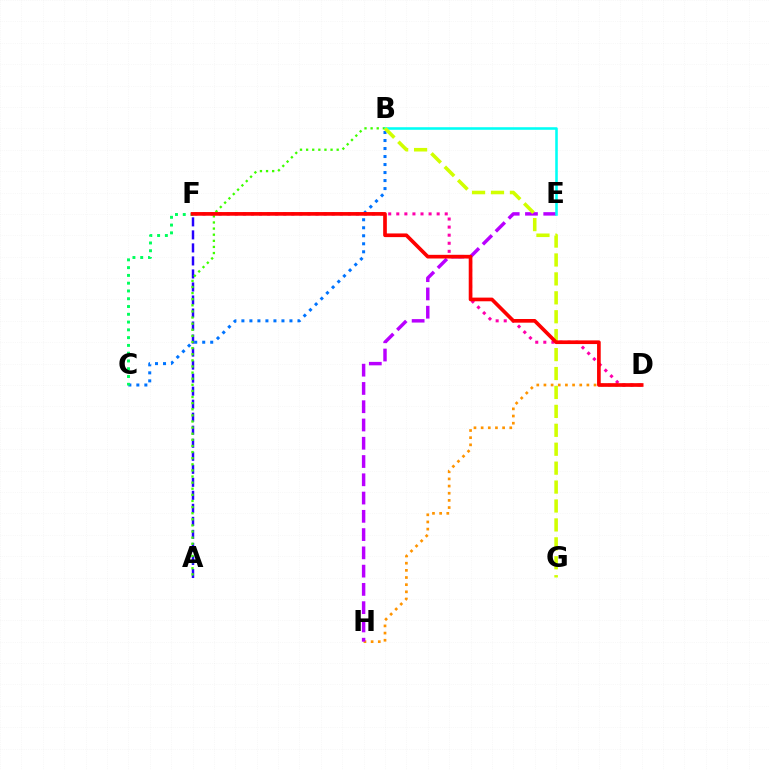{('B', 'C'): [{'color': '#0074ff', 'line_style': 'dotted', 'thickness': 2.18}], ('A', 'F'): [{'color': '#2500ff', 'line_style': 'dashed', 'thickness': 1.77}], ('D', 'H'): [{'color': '#ff9400', 'line_style': 'dotted', 'thickness': 1.94}], ('C', 'F'): [{'color': '#00ff5c', 'line_style': 'dotted', 'thickness': 2.11}], ('A', 'B'): [{'color': '#3dff00', 'line_style': 'dotted', 'thickness': 1.66}], ('E', 'H'): [{'color': '#b900ff', 'line_style': 'dashed', 'thickness': 2.48}], ('D', 'F'): [{'color': '#ff00ac', 'line_style': 'dotted', 'thickness': 2.19}, {'color': '#ff0000', 'line_style': 'solid', 'thickness': 2.64}], ('B', 'E'): [{'color': '#00fff6', 'line_style': 'solid', 'thickness': 1.85}], ('B', 'G'): [{'color': '#d1ff00', 'line_style': 'dashed', 'thickness': 2.57}]}